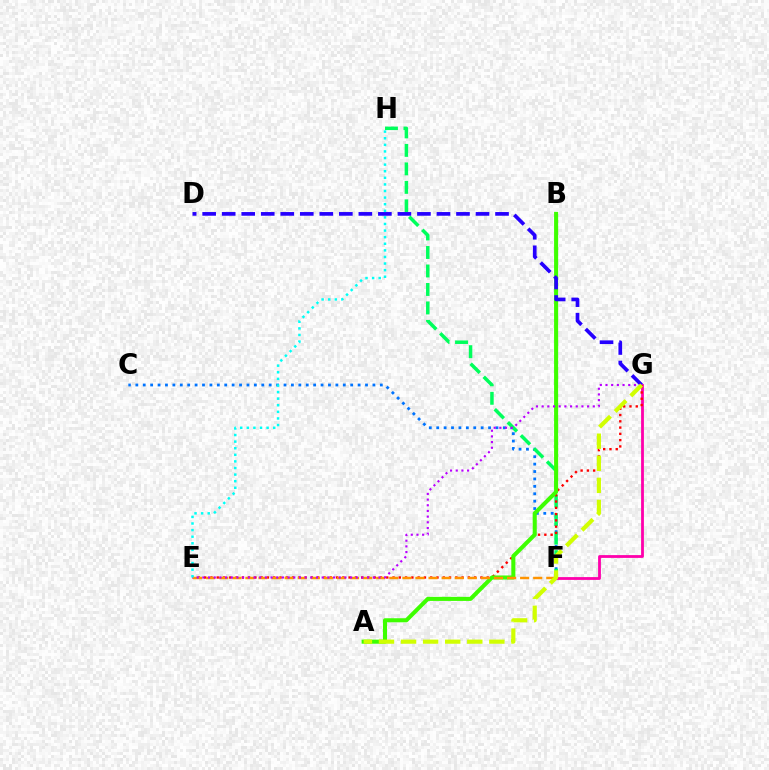{('F', 'G'): [{'color': '#ff00ac', 'line_style': 'solid', 'thickness': 2.01}], ('C', 'F'): [{'color': '#0074ff', 'line_style': 'dotted', 'thickness': 2.01}], ('F', 'H'): [{'color': '#00ff5c', 'line_style': 'dashed', 'thickness': 2.51}], ('E', 'G'): [{'color': '#ff0000', 'line_style': 'dotted', 'thickness': 1.71}, {'color': '#b900ff', 'line_style': 'dotted', 'thickness': 1.54}], ('A', 'B'): [{'color': '#3dff00', 'line_style': 'solid', 'thickness': 2.93}], ('E', 'F'): [{'color': '#ff9400', 'line_style': 'dashed', 'thickness': 1.78}], ('D', 'G'): [{'color': '#2500ff', 'line_style': 'dashed', 'thickness': 2.65}], ('A', 'G'): [{'color': '#d1ff00', 'line_style': 'dashed', 'thickness': 3.0}], ('E', 'H'): [{'color': '#00fff6', 'line_style': 'dotted', 'thickness': 1.79}]}